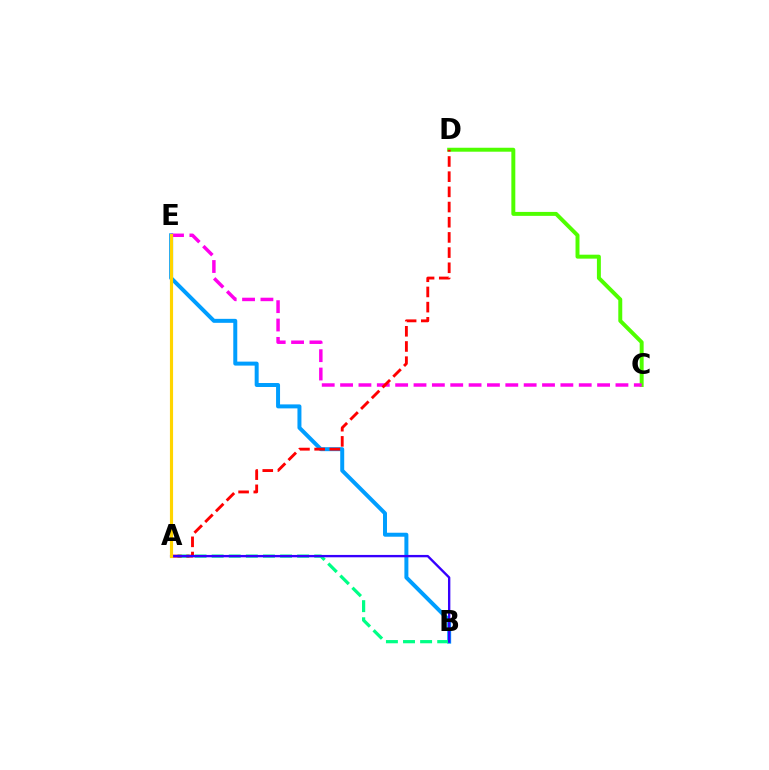{('C', 'D'): [{'color': '#4fff00', 'line_style': 'solid', 'thickness': 2.85}], ('B', 'E'): [{'color': '#009eff', 'line_style': 'solid', 'thickness': 2.87}], ('A', 'B'): [{'color': '#00ff86', 'line_style': 'dashed', 'thickness': 2.32}, {'color': '#3700ff', 'line_style': 'solid', 'thickness': 1.7}], ('C', 'E'): [{'color': '#ff00ed', 'line_style': 'dashed', 'thickness': 2.49}], ('A', 'D'): [{'color': '#ff0000', 'line_style': 'dashed', 'thickness': 2.06}], ('A', 'E'): [{'color': '#ffd500', 'line_style': 'solid', 'thickness': 2.27}]}